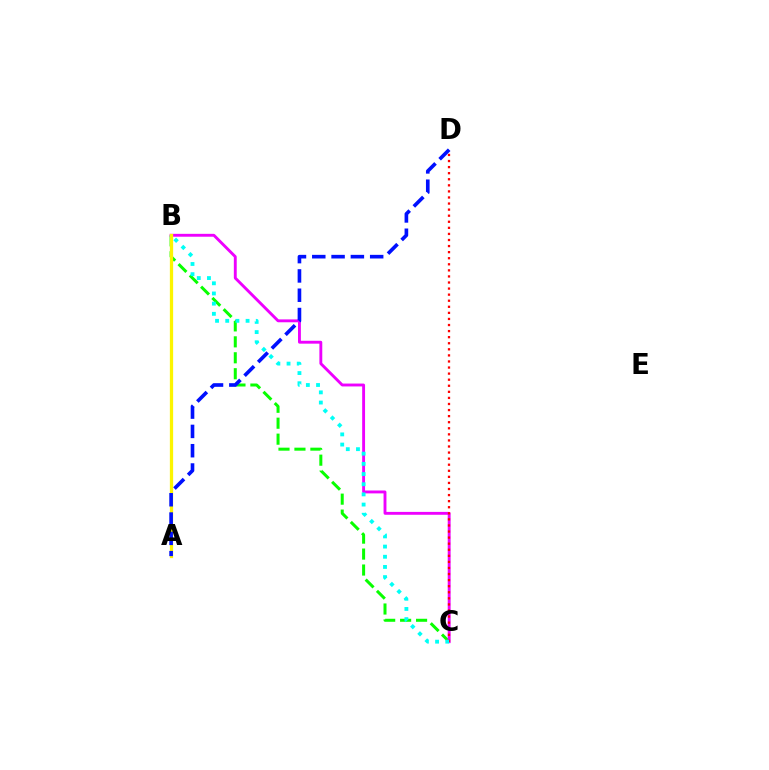{('B', 'C'): [{'color': '#08ff00', 'line_style': 'dashed', 'thickness': 2.17}, {'color': '#ee00ff', 'line_style': 'solid', 'thickness': 2.07}, {'color': '#00fff6', 'line_style': 'dotted', 'thickness': 2.76}], ('A', 'B'): [{'color': '#fcf500', 'line_style': 'solid', 'thickness': 2.35}], ('C', 'D'): [{'color': '#ff0000', 'line_style': 'dotted', 'thickness': 1.65}], ('A', 'D'): [{'color': '#0010ff', 'line_style': 'dashed', 'thickness': 2.62}]}